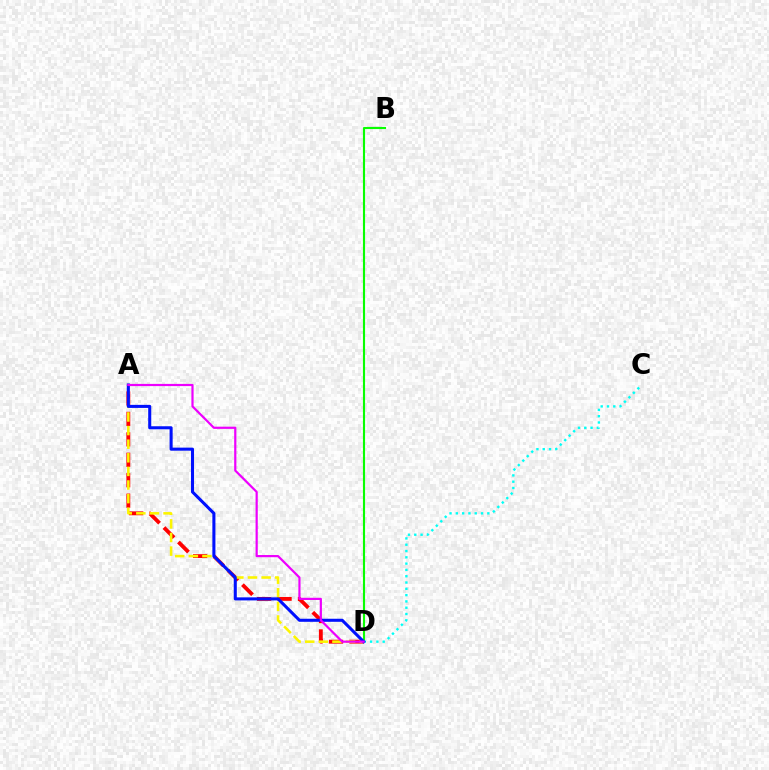{('A', 'D'): [{'color': '#ff0000', 'line_style': 'dashed', 'thickness': 2.78}, {'color': '#fcf500', 'line_style': 'dashed', 'thickness': 1.85}, {'color': '#0010ff', 'line_style': 'solid', 'thickness': 2.2}, {'color': '#ee00ff', 'line_style': 'solid', 'thickness': 1.58}], ('B', 'D'): [{'color': '#08ff00', 'line_style': 'solid', 'thickness': 1.53}], ('C', 'D'): [{'color': '#00fff6', 'line_style': 'dotted', 'thickness': 1.71}]}